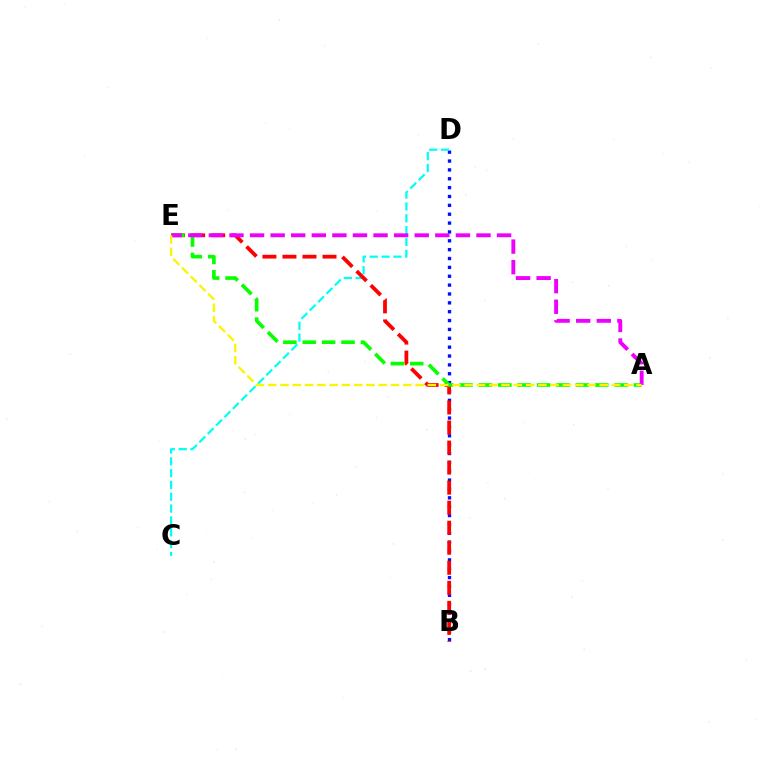{('B', 'D'): [{'color': '#0010ff', 'line_style': 'dotted', 'thickness': 2.41}], ('C', 'D'): [{'color': '#00fff6', 'line_style': 'dashed', 'thickness': 1.61}], ('B', 'E'): [{'color': '#ff0000', 'line_style': 'dashed', 'thickness': 2.72}], ('A', 'E'): [{'color': '#08ff00', 'line_style': 'dashed', 'thickness': 2.63}, {'color': '#ee00ff', 'line_style': 'dashed', 'thickness': 2.8}, {'color': '#fcf500', 'line_style': 'dashed', 'thickness': 1.67}]}